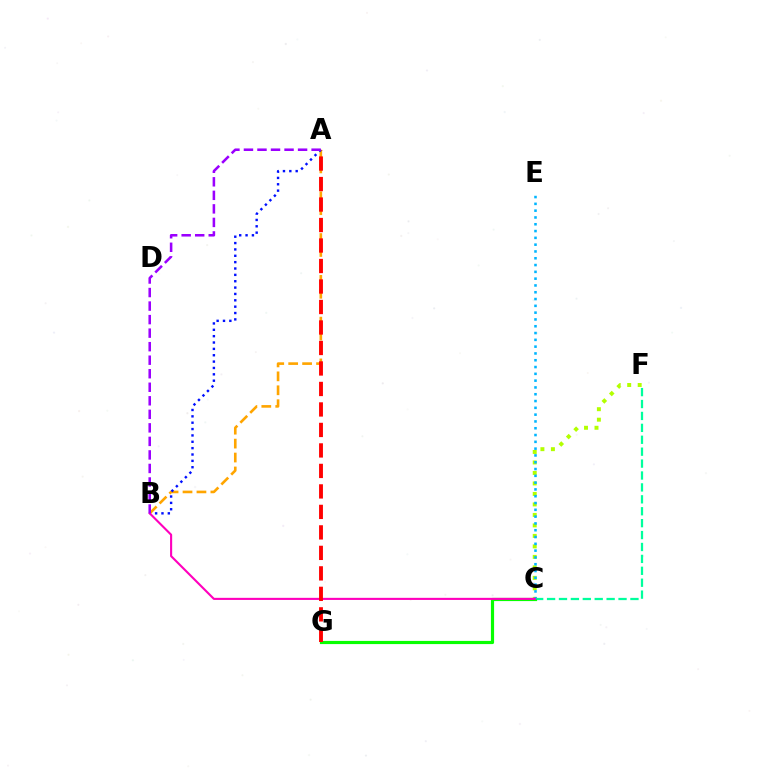{('C', 'F'): [{'color': '#00ff9d', 'line_style': 'dashed', 'thickness': 1.62}, {'color': '#b3ff00', 'line_style': 'dotted', 'thickness': 2.85}], ('A', 'B'): [{'color': '#ffa500', 'line_style': 'dashed', 'thickness': 1.89}, {'color': '#0010ff', 'line_style': 'dotted', 'thickness': 1.73}, {'color': '#9b00ff', 'line_style': 'dashed', 'thickness': 1.84}], ('C', 'G'): [{'color': '#08ff00', 'line_style': 'solid', 'thickness': 2.28}], ('C', 'E'): [{'color': '#00b5ff', 'line_style': 'dotted', 'thickness': 1.85}], ('B', 'C'): [{'color': '#ff00bd', 'line_style': 'solid', 'thickness': 1.51}], ('A', 'G'): [{'color': '#ff0000', 'line_style': 'dashed', 'thickness': 2.78}]}